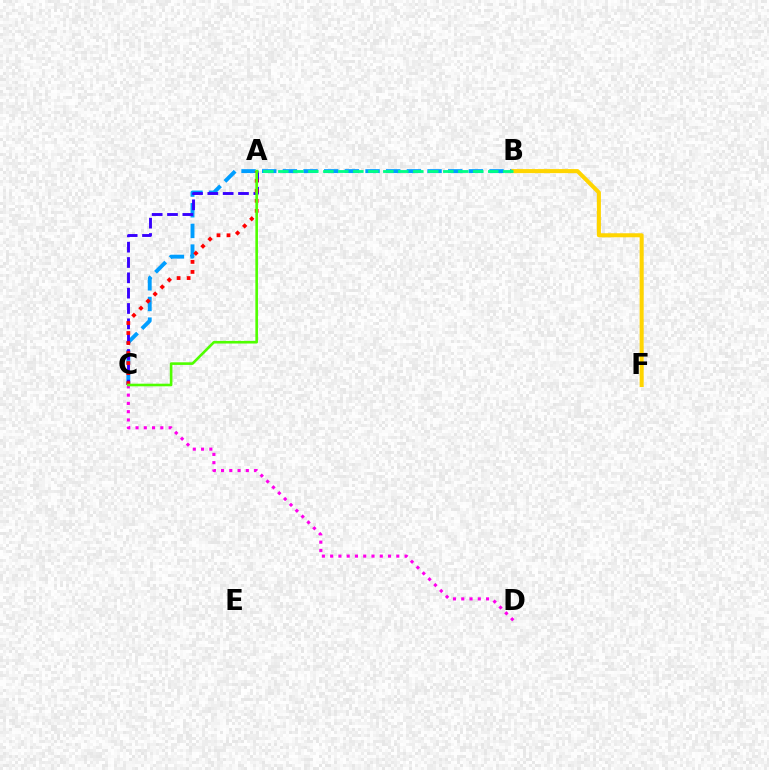{('B', 'C'): [{'color': '#009eff', 'line_style': 'dashed', 'thickness': 2.81}], ('A', 'C'): [{'color': '#3700ff', 'line_style': 'dashed', 'thickness': 2.08}, {'color': '#ff0000', 'line_style': 'dotted', 'thickness': 2.72}, {'color': '#4fff00', 'line_style': 'solid', 'thickness': 1.88}], ('B', 'F'): [{'color': '#ffd500', 'line_style': 'solid', 'thickness': 2.91}], ('C', 'D'): [{'color': '#ff00ed', 'line_style': 'dotted', 'thickness': 2.25}], ('A', 'B'): [{'color': '#00ff86', 'line_style': 'dashed', 'thickness': 2.04}]}